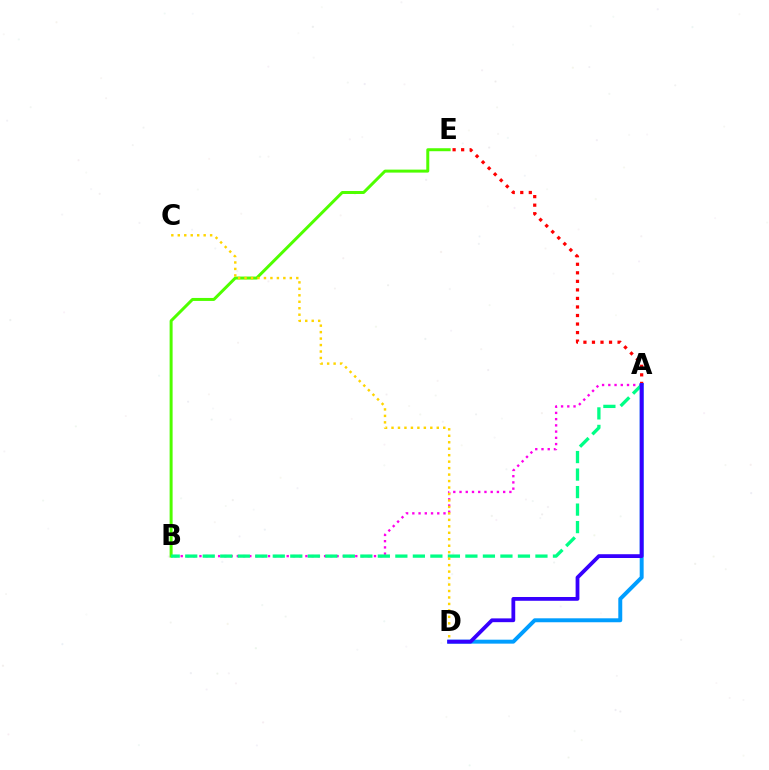{('B', 'E'): [{'color': '#4fff00', 'line_style': 'solid', 'thickness': 2.15}], ('A', 'B'): [{'color': '#ff00ed', 'line_style': 'dotted', 'thickness': 1.69}, {'color': '#00ff86', 'line_style': 'dashed', 'thickness': 2.38}], ('A', 'E'): [{'color': '#ff0000', 'line_style': 'dotted', 'thickness': 2.32}], ('A', 'D'): [{'color': '#009eff', 'line_style': 'solid', 'thickness': 2.84}, {'color': '#3700ff', 'line_style': 'solid', 'thickness': 2.72}], ('C', 'D'): [{'color': '#ffd500', 'line_style': 'dotted', 'thickness': 1.76}]}